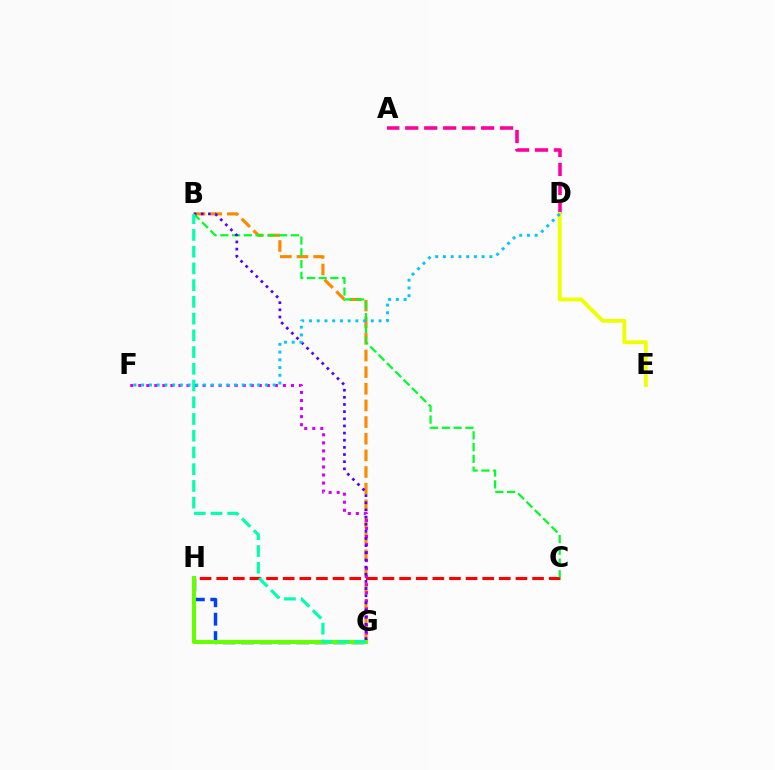{('C', 'H'): [{'color': '#ff0000', 'line_style': 'dashed', 'thickness': 2.26}], ('G', 'H'): [{'color': '#003fff', 'line_style': 'dashed', 'thickness': 2.5}, {'color': '#66ff00', 'line_style': 'solid', 'thickness': 2.93}], ('A', 'D'): [{'color': '#ff00a0', 'line_style': 'dashed', 'thickness': 2.58}], ('D', 'E'): [{'color': '#eeff00', 'line_style': 'solid', 'thickness': 2.79}], ('B', 'G'): [{'color': '#ff8800', 'line_style': 'dashed', 'thickness': 2.26}, {'color': '#4f00ff', 'line_style': 'dotted', 'thickness': 1.94}, {'color': '#00ffaf', 'line_style': 'dashed', 'thickness': 2.27}], ('B', 'C'): [{'color': '#00ff27', 'line_style': 'dashed', 'thickness': 1.6}], ('F', 'G'): [{'color': '#d600ff', 'line_style': 'dotted', 'thickness': 2.18}], ('D', 'F'): [{'color': '#00c7ff', 'line_style': 'dotted', 'thickness': 2.1}]}